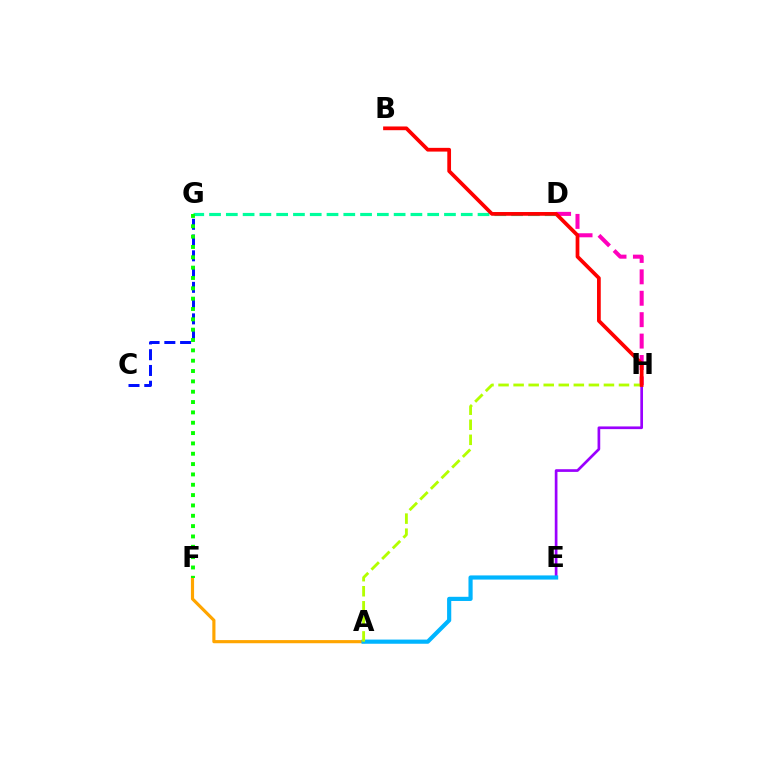{('D', 'H'): [{'color': '#ff00bd', 'line_style': 'dashed', 'thickness': 2.91}], ('D', 'G'): [{'color': '#00ff9d', 'line_style': 'dashed', 'thickness': 2.28}], ('C', 'G'): [{'color': '#0010ff', 'line_style': 'dashed', 'thickness': 2.14}], ('A', 'F'): [{'color': '#ffa500', 'line_style': 'solid', 'thickness': 2.27}], ('F', 'G'): [{'color': '#08ff00', 'line_style': 'dotted', 'thickness': 2.81}], ('E', 'H'): [{'color': '#9b00ff', 'line_style': 'solid', 'thickness': 1.94}], ('A', 'E'): [{'color': '#00b5ff', 'line_style': 'solid', 'thickness': 3.0}], ('A', 'H'): [{'color': '#b3ff00', 'line_style': 'dashed', 'thickness': 2.05}], ('B', 'H'): [{'color': '#ff0000', 'line_style': 'solid', 'thickness': 2.69}]}